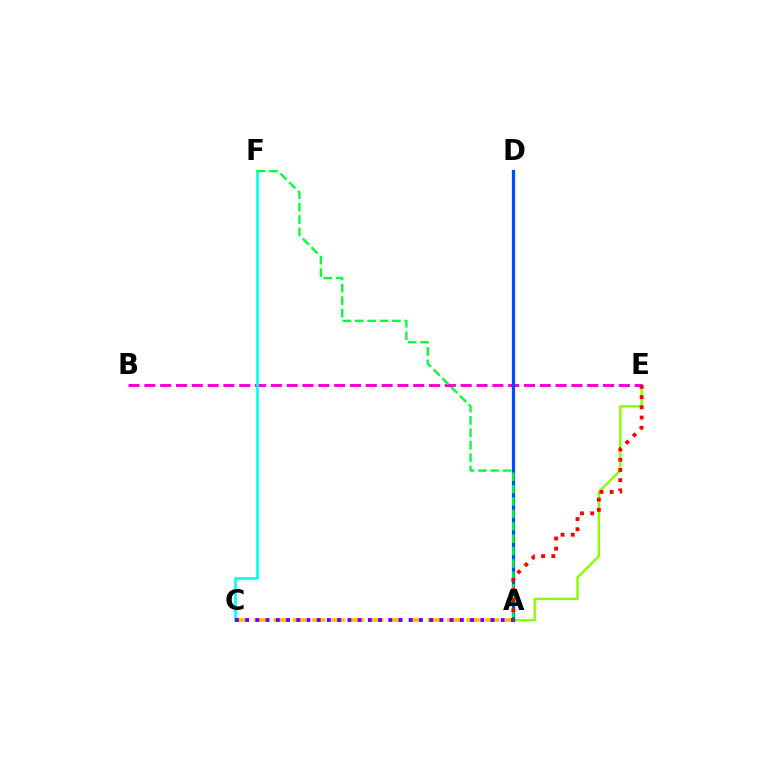{('A', 'E'): [{'color': '#84ff00', 'line_style': 'solid', 'thickness': 1.71}, {'color': '#ff0000', 'line_style': 'dotted', 'thickness': 2.77}], ('B', 'E'): [{'color': '#ff00cf', 'line_style': 'dashed', 'thickness': 2.15}], ('A', 'C'): [{'color': '#ffbd00', 'line_style': 'dashed', 'thickness': 2.62}, {'color': '#7200ff', 'line_style': 'dotted', 'thickness': 2.78}], ('C', 'F'): [{'color': '#00fff6', 'line_style': 'solid', 'thickness': 1.93}], ('A', 'D'): [{'color': '#004bff', 'line_style': 'solid', 'thickness': 2.31}], ('A', 'F'): [{'color': '#00ff39', 'line_style': 'dashed', 'thickness': 1.68}]}